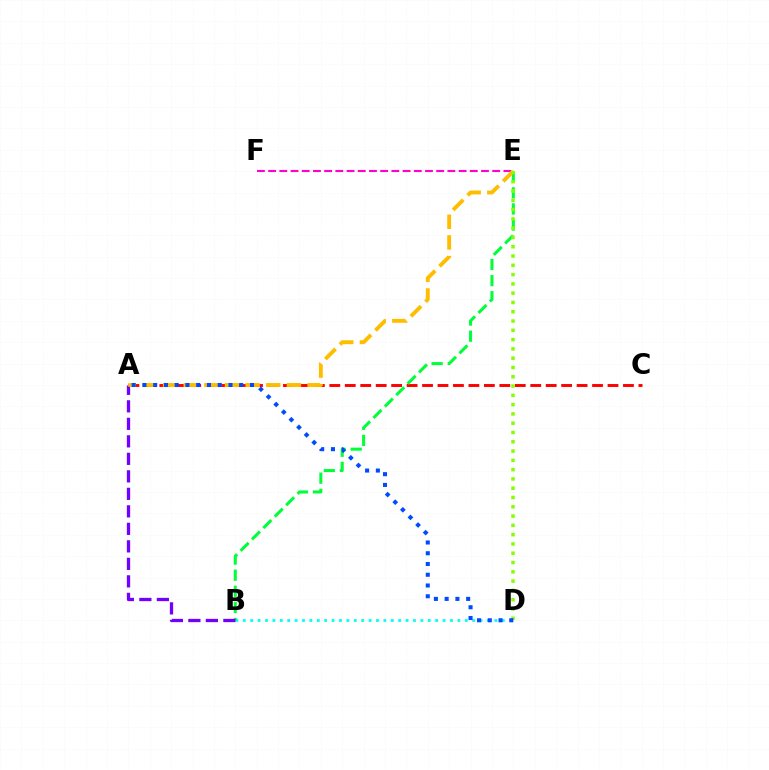{('A', 'C'): [{'color': '#ff0000', 'line_style': 'dashed', 'thickness': 2.1}], ('B', 'D'): [{'color': '#00fff6', 'line_style': 'dotted', 'thickness': 2.01}], ('B', 'E'): [{'color': '#00ff39', 'line_style': 'dashed', 'thickness': 2.19}], ('E', 'F'): [{'color': '#ff00cf', 'line_style': 'dashed', 'thickness': 1.52}], ('A', 'B'): [{'color': '#7200ff', 'line_style': 'dashed', 'thickness': 2.38}], ('A', 'E'): [{'color': '#ffbd00', 'line_style': 'dashed', 'thickness': 2.8}], ('D', 'E'): [{'color': '#84ff00', 'line_style': 'dotted', 'thickness': 2.52}], ('A', 'D'): [{'color': '#004bff', 'line_style': 'dotted', 'thickness': 2.92}]}